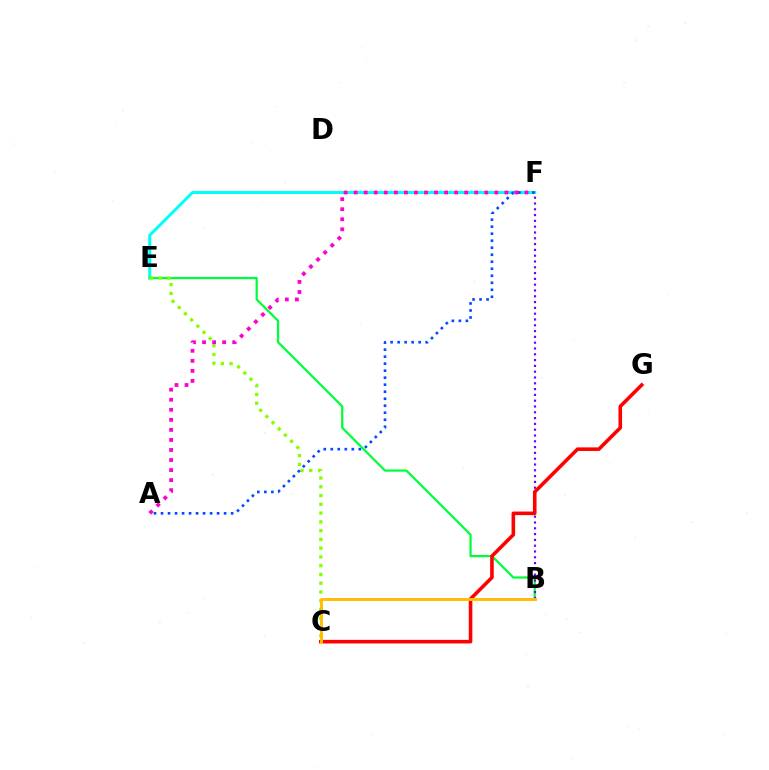{('E', 'F'): [{'color': '#00fff6', 'line_style': 'solid', 'thickness': 2.17}], ('B', 'E'): [{'color': '#00ff39', 'line_style': 'solid', 'thickness': 1.62}], ('B', 'F'): [{'color': '#7200ff', 'line_style': 'dotted', 'thickness': 1.58}], ('C', 'E'): [{'color': '#84ff00', 'line_style': 'dotted', 'thickness': 2.38}], ('A', 'F'): [{'color': '#004bff', 'line_style': 'dotted', 'thickness': 1.91}, {'color': '#ff00cf', 'line_style': 'dotted', 'thickness': 2.73}], ('C', 'G'): [{'color': '#ff0000', 'line_style': 'solid', 'thickness': 2.58}], ('B', 'C'): [{'color': '#ffbd00', 'line_style': 'solid', 'thickness': 2.09}]}